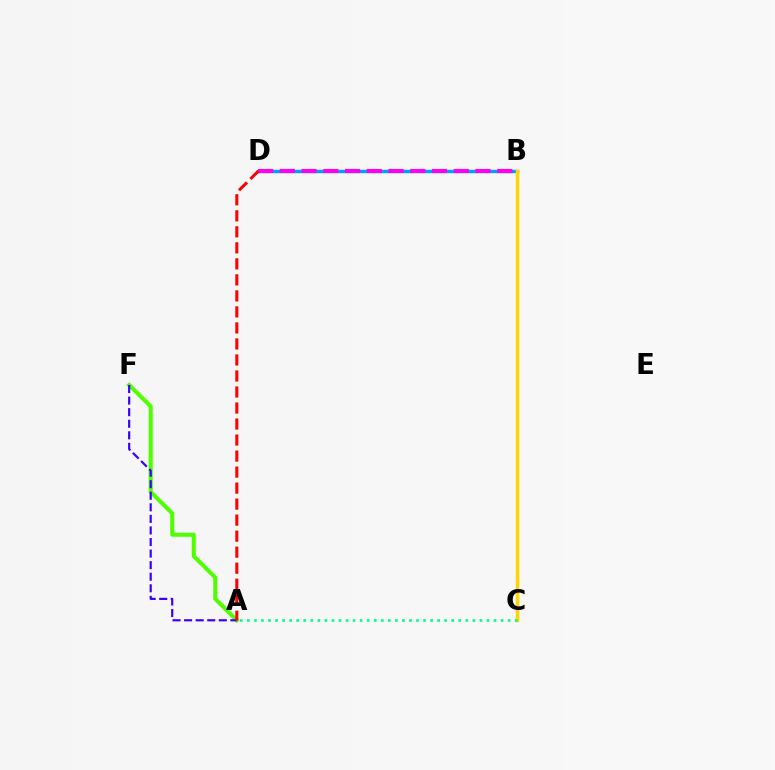{('B', 'D'): [{'color': '#009eff', 'line_style': 'solid', 'thickness': 2.42}, {'color': '#ff00ed', 'line_style': 'dashed', 'thickness': 2.95}], ('B', 'C'): [{'color': '#ffd500', 'line_style': 'solid', 'thickness': 2.51}], ('A', 'C'): [{'color': '#00ff86', 'line_style': 'dotted', 'thickness': 1.91}], ('A', 'F'): [{'color': '#4fff00', 'line_style': 'solid', 'thickness': 2.91}, {'color': '#3700ff', 'line_style': 'dashed', 'thickness': 1.57}], ('A', 'D'): [{'color': '#ff0000', 'line_style': 'dashed', 'thickness': 2.18}]}